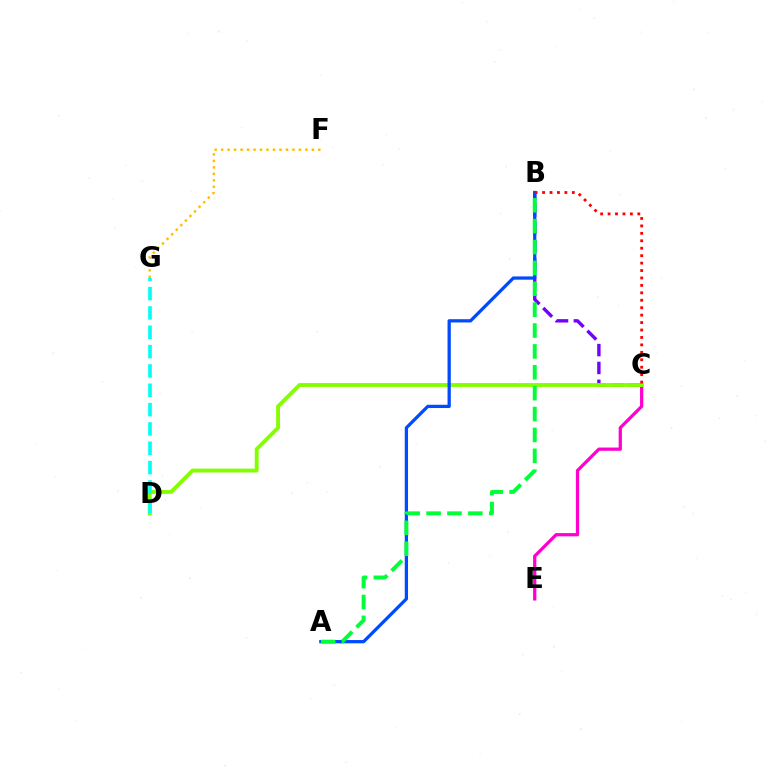{('C', 'E'): [{'color': '#ff00cf', 'line_style': 'solid', 'thickness': 2.34}], ('B', 'C'): [{'color': '#7200ff', 'line_style': 'dashed', 'thickness': 2.43}, {'color': '#ff0000', 'line_style': 'dotted', 'thickness': 2.02}], ('C', 'D'): [{'color': '#84ff00', 'line_style': 'solid', 'thickness': 2.78}], ('D', 'G'): [{'color': '#00fff6', 'line_style': 'dashed', 'thickness': 2.63}], ('A', 'B'): [{'color': '#004bff', 'line_style': 'solid', 'thickness': 2.35}, {'color': '#00ff39', 'line_style': 'dashed', 'thickness': 2.84}], ('F', 'G'): [{'color': '#ffbd00', 'line_style': 'dotted', 'thickness': 1.76}]}